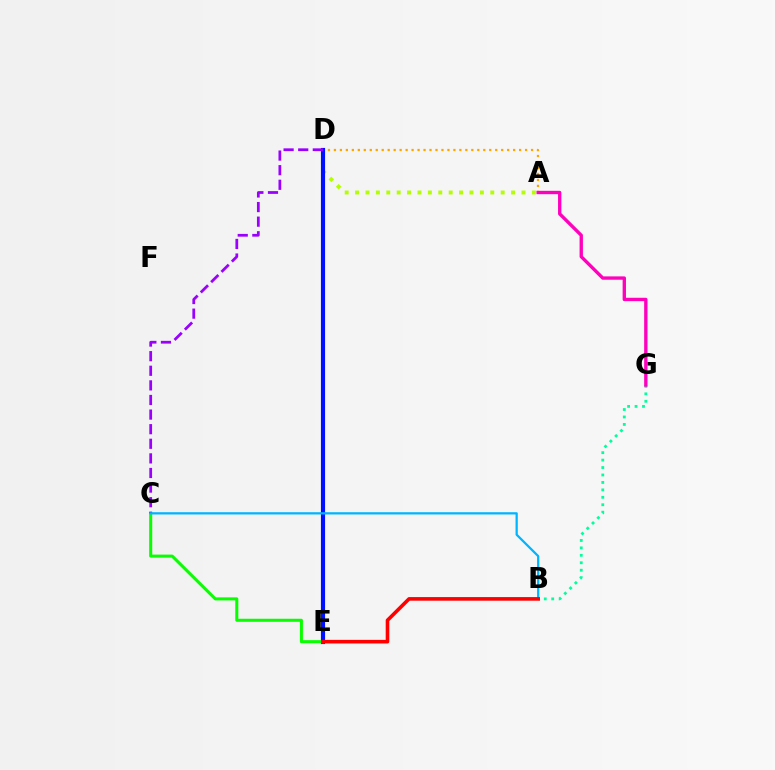{('A', 'D'): [{'color': '#ffa500', 'line_style': 'dotted', 'thickness': 1.62}, {'color': '#b3ff00', 'line_style': 'dotted', 'thickness': 2.83}], ('D', 'E'): [{'color': '#0010ff', 'line_style': 'solid', 'thickness': 2.98}], ('C', 'E'): [{'color': '#08ff00', 'line_style': 'solid', 'thickness': 2.19}], ('B', 'G'): [{'color': '#00ff9d', 'line_style': 'dotted', 'thickness': 2.02}], ('C', 'D'): [{'color': '#9b00ff', 'line_style': 'dashed', 'thickness': 1.98}], ('A', 'G'): [{'color': '#ff00bd', 'line_style': 'solid', 'thickness': 2.41}], ('B', 'C'): [{'color': '#00b5ff', 'line_style': 'solid', 'thickness': 1.62}], ('B', 'E'): [{'color': '#ff0000', 'line_style': 'solid', 'thickness': 2.6}]}